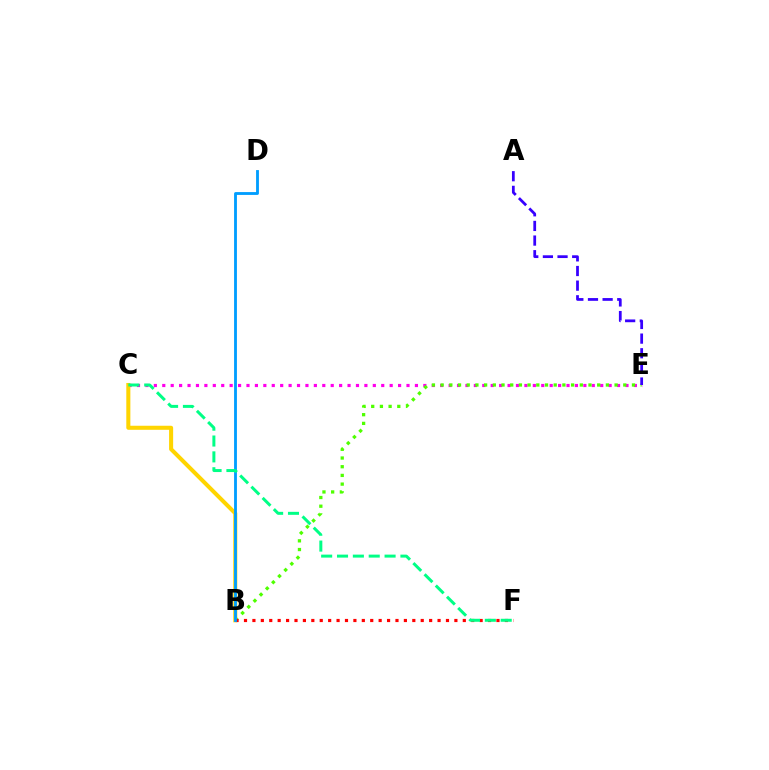{('C', 'E'): [{'color': '#ff00ed', 'line_style': 'dotted', 'thickness': 2.29}], ('B', 'E'): [{'color': '#4fff00', 'line_style': 'dotted', 'thickness': 2.36}], ('B', 'C'): [{'color': '#ffd500', 'line_style': 'solid', 'thickness': 2.92}], ('B', 'F'): [{'color': '#ff0000', 'line_style': 'dotted', 'thickness': 2.29}], ('B', 'D'): [{'color': '#009eff', 'line_style': 'solid', 'thickness': 2.04}], ('A', 'E'): [{'color': '#3700ff', 'line_style': 'dashed', 'thickness': 1.99}], ('C', 'F'): [{'color': '#00ff86', 'line_style': 'dashed', 'thickness': 2.15}]}